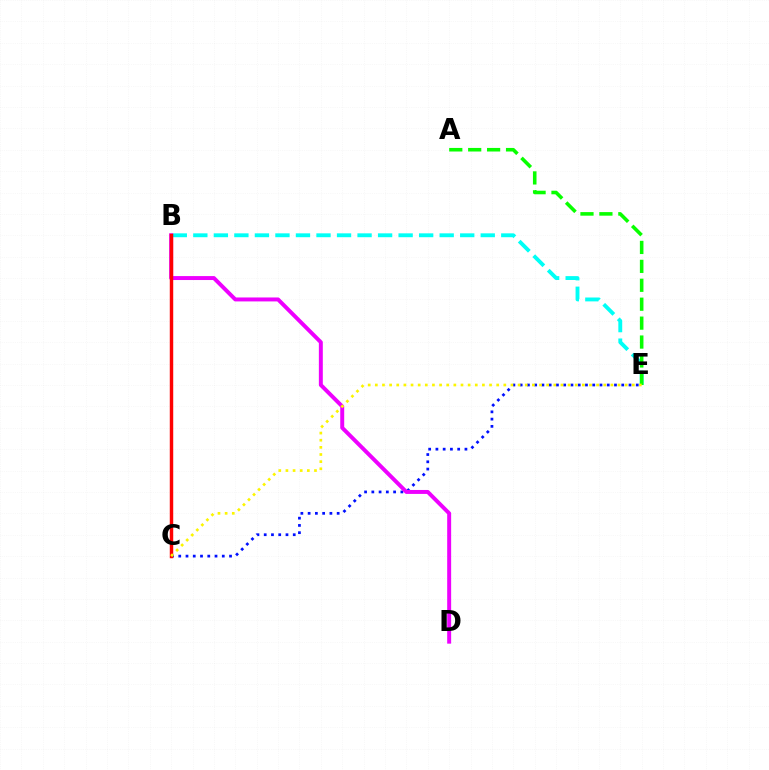{('C', 'E'): [{'color': '#0010ff', 'line_style': 'dotted', 'thickness': 1.97}, {'color': '#fcf500', 'line_style': 'dotted', 'thickness': 1.94}], ('B', 'E'): [{'color': '#00fff6', 'line_style': 'dashed', 'thickness': 2.79}], ('A', 'E'): [{'color': '#08ff00', 'line_style': 'dashed', 'thickness': 2.57}], ('B', 'D'): [{'color': '#ee00ff', 'line_style': 'solid', 'thickness': 2.85}], ('B', 'C'): [{'color': '#ff0000', 'line_style': 'solid', 'thickness': 2.48}]}